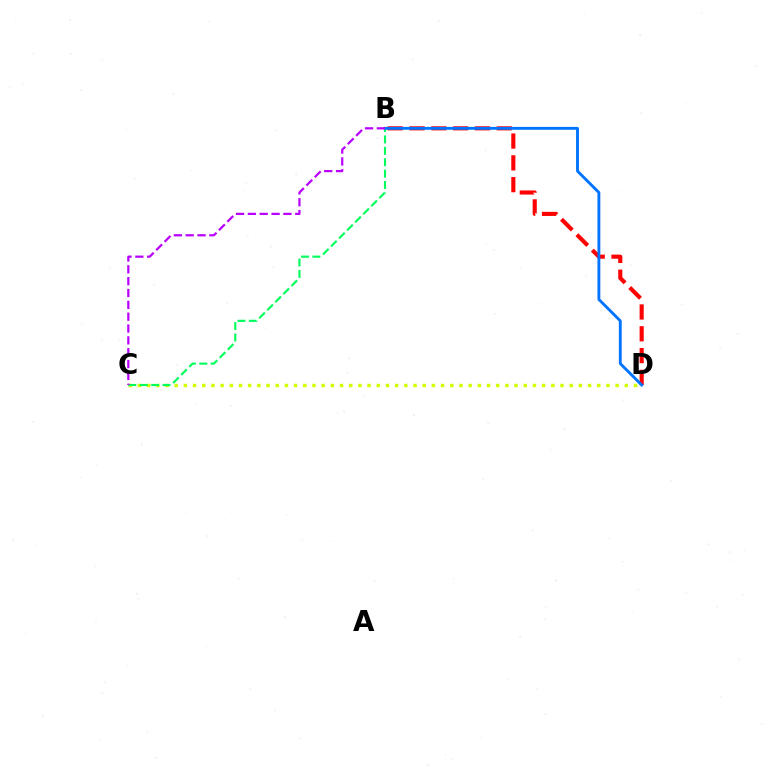{('B', 'D'): [{'color': '#ff0000', 'line_style': 'dashed', 'thickness': 2.96}, {'color': '#0074ff', 'line_style': 'solid', 'thickness': 2.06}], ('C', 'D'): [{'color': '#d1ff00', 'line_style': 'dotted', 'thickness': 2.5}], ('B', 'C'): [{'color': '#00ff5c', 'line_style': 'dashed', 'thickness': 1.55}, {'color': '#b900ff', 'line_style': 'dashed', 'thickness': 1.61}]}